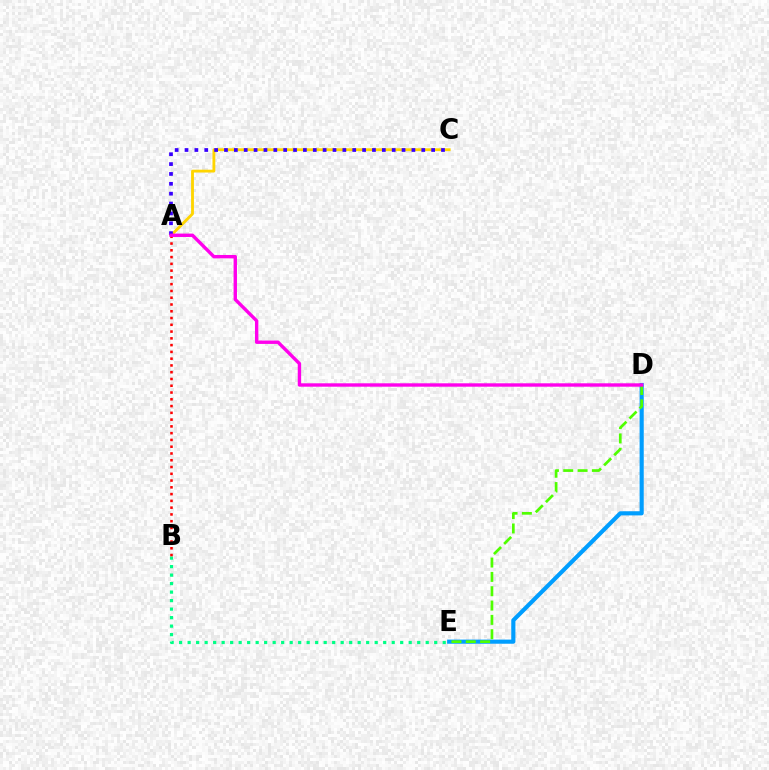{('B', 'E'): [{'color': '#00ff86', 'line_style': 'dotted', 'thickness': 2.31}], ('A', 'C'): [{'color': '#ffd500', 'line_style': 'solid', 'thickness': 2.04}, {'color': '#3700ff', 'line_style': 'dotted', 'thickness': 2.68}], ('A', 'B'): [{'color': '#ff0000', 'line_style': 'dotted', 'thickness': 1.84}], ('D', 'E'): [{'color': '#009eff', 'line_style': 'solid', 'thickness': 2.98}, {'color': '#4fff00', 'line_style': 'dashed', 'thickness': 1.95}], ('A', 'D'): [{'color': '#ff00ed', 'line_style': 'solid', 'thickness': 2.44}]}